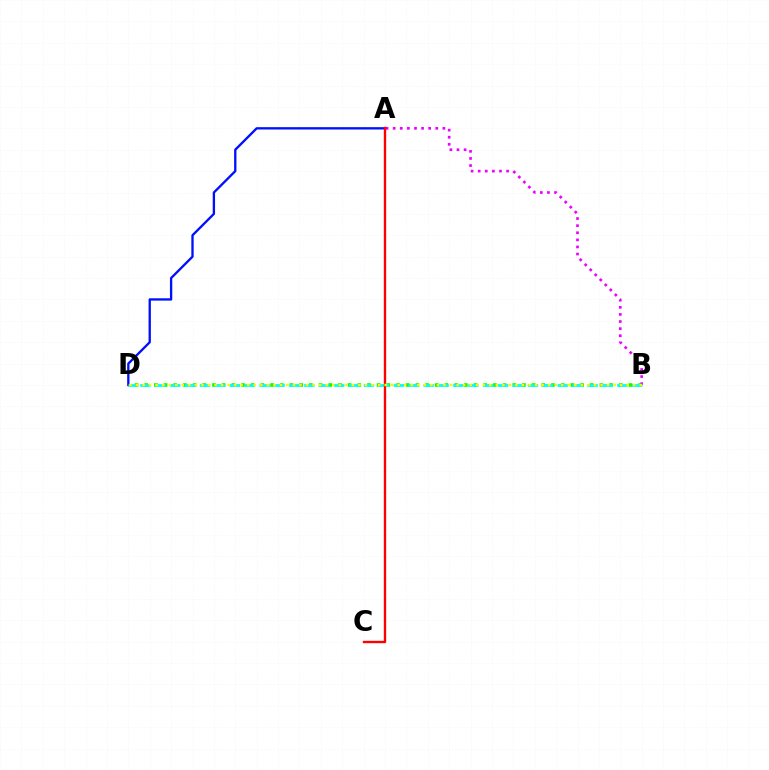{('B', 'D'): [{'color': '#08ff00', 'line_style': 'dotted', 'thickness': 2.63}, {'color': '#00fff6', 'line_style': 'dashed', 'thickness': 2.02}, {'color': '#fcf500', 'line_style': 'dotted', 'thickness': 1.78}], ('A', 'B'): [{'color': '#ee00ff', 'line_style': 'dotted', 'thickness': 1.93}], ('A', 'D'): [{'color': '#0010ff', 'line_style': 'solid', 'thickness': 1.68}], ('A', 'C'): [{'color': '#ff0000', 'line_style': 'solid', 'thickness': 1.72}]}